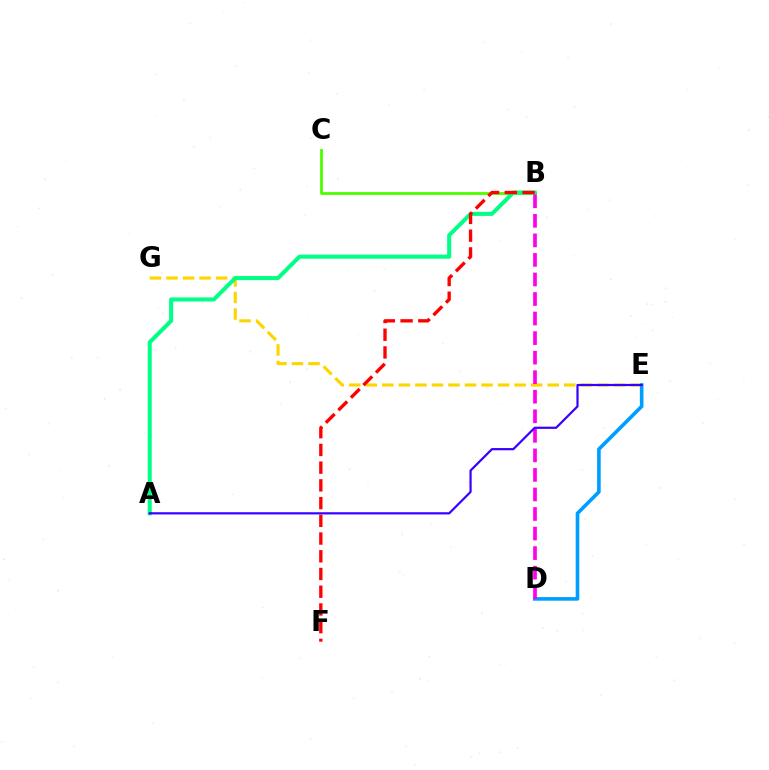{('E', 'G'): [{'color': '#ffd500', 'line_style': 'dashed', 'thickness': 2.25}], ('B', 'C'): [{'color': '#4fff00', 'line_style': 'solid', 'thickness': 2.05}], ('A', 'B'): [{'color': '#00ff86', 'line_style': 'solid', 'thickness': 2.91}], ('D', 'E'): [{'color': '#009eff', 'line_style': 'solid', 'thickness': 2.61}], ('B', 'D'): [{'color': '#ff00ed', 'line_style': 'dashed', 'thickness': 2.66}], ('B', 'F'): [{'color': '#ff0000', 'line_style': 'dashed', 'thickness': 2.41}], ('A', 'E'): [{'color': '#3700ff', 'line_style': 'solid', 'thickness': 1.59}]}